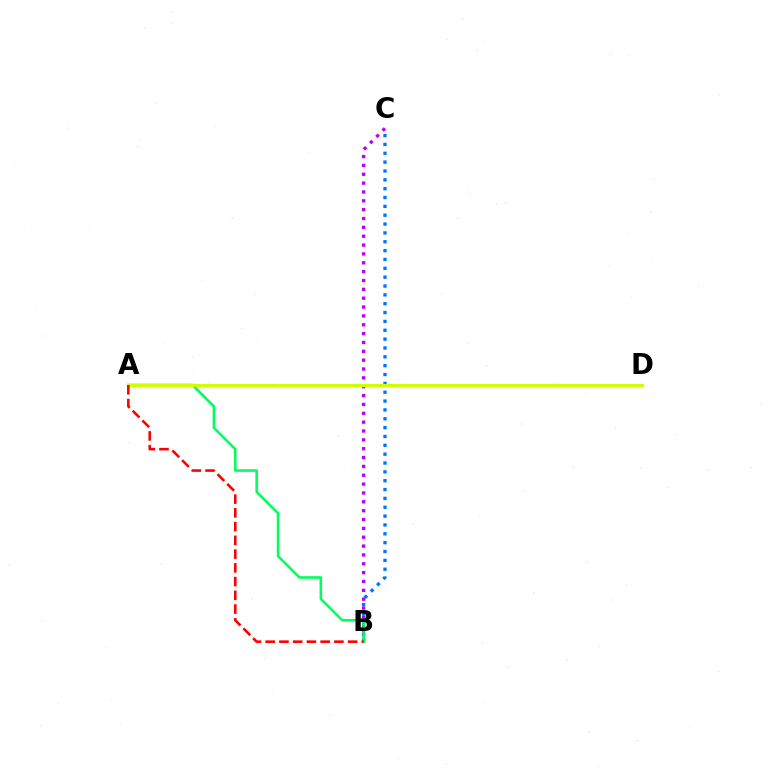{('B', 'C'): [{'color': '#0074ff', 'line_style': 'dotted', 'thickness': 2.4}, {'color': '#b900ff', 'line_style': 'dotted', 'thickness': 2.41}], ('A', 'B'): [{'color': '#00ff5c', 'line_style': 'solid', 'thickness': 1.85}, {'color': '#ff0000', 'line_style': 'dashed', 'thickness': 1.87}], ('A', 'D'): [{'color': '#d1ff00', 'line_style': 'solid', 'thickness': 2.29}]}